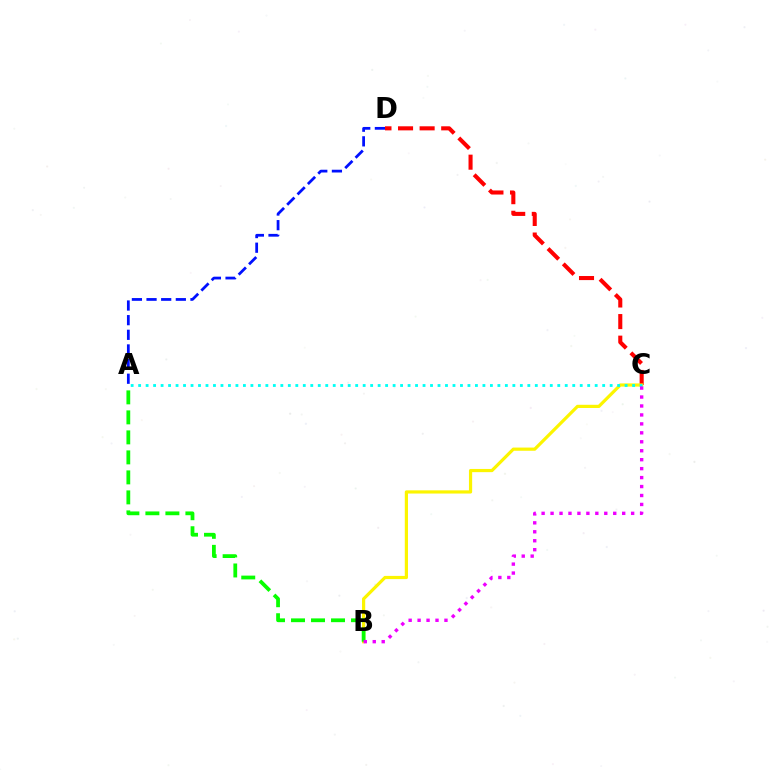{('C', 'D'): [{'color': '#ff0000', 'line_style': 'dashed', 'thickness': 2.93}], ('B', 'C'): [{'color': '#fcf500', 'line_style': 'solid', 'thickness': 2.3}, {'color': '#ee00ff', 'line_style': 'dotted', 'thickness': 2.43}], ('A', 'C'): [{'color': '#00fff6', 'line_style': 'dotted', 'thickness': 2.03}], ('A', 'B'): [{'color': '#08ff00', 'line_style': 'dashed', 'thickness': 2.72}], ('A', 'D'): [{'color': '#0010ff', 'line_style': 'dashed', 'thickness': 1.99}]}